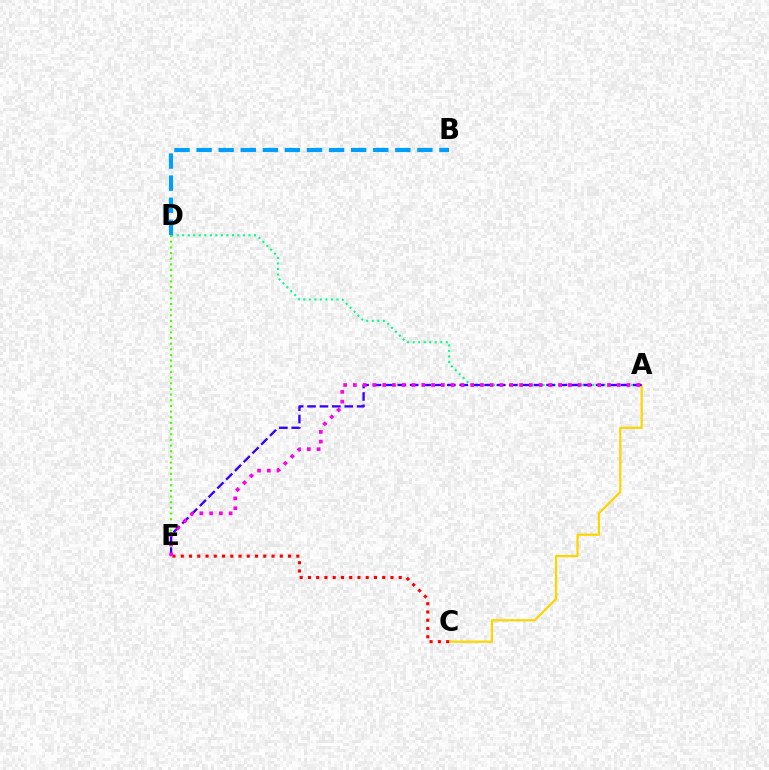{('A', 'D'): [{'color': '#00ff86', 'line_style': 'dotted', 'thickness': 1.5}], ('D', 'E'): [{'color': '#4fff00', 'line_style': 'dotted', 'thickness': 1.54}], ('B', 'D'): [{'color': '#009eff', 'line_style': 'dashed', 'thickness': 3.0}], ('A', 'C'): [{'color': '#ffd500', 'line_style': 'solid', 'thickness': 1.62}], ('A', 'E'): [{'color': '#3700ff', 'line_style': 'dashed', 'thickness': 1.68}, {'color': '#ff00ed', 'line_style': 'dotted', 'thickness': 2.66}], ('C', 'E'): [{'color': '#ff0000', 'line_style': 'dotted', 'thickness': 2.24}]}